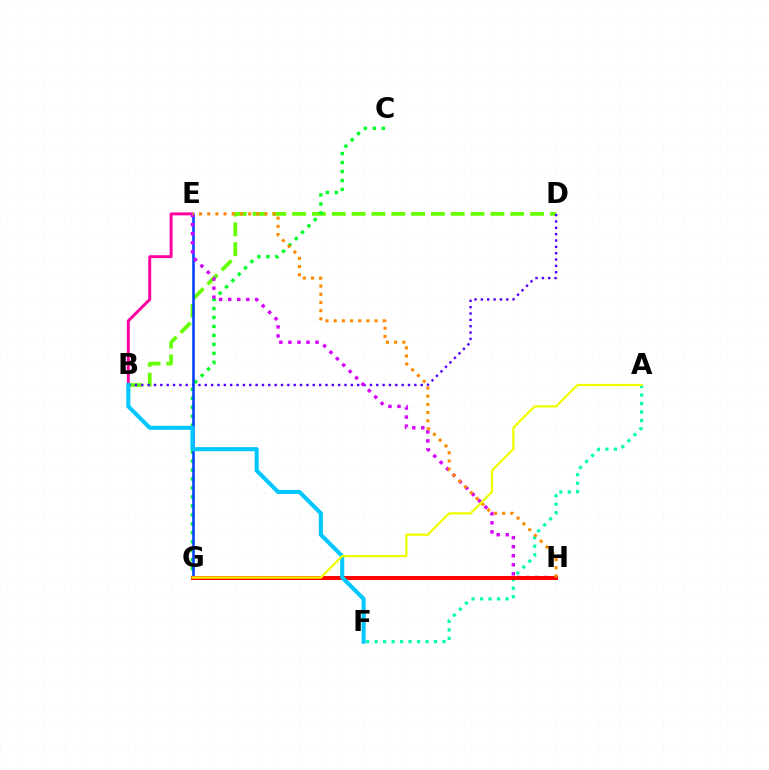{('B', 'E'): [{'color': '#ff00a0', 'line_style': 'solid', 'thickness': 2.11}], ('B', 'D'): [{'color': '#66ff00', 'line_style': 'dashed', 'thickness': 2.69}, {'color': '#4f00ff', 'line_style': 'dotted', 'thickness': 1.73}], ('C', 'G'): [{'color': '#00ff27', 'line_style': 'dotted', 'thickness': 2.44}], ('E', 'G'): [{'color': '#003fff', 'line_style': 'solid', 'thickness': 1.83}], ('A', 'F'): [{'color': '#00ffaf', 'line_style': 'dotted', 'thickness': 2.3}], ('E', 'H'): [{'color': '#d600ff', 'line_style': 'dotted', 'thickness': 2.46}, {'color': '#ff8800', 'line_style': 'dotted', 'thickness': 2.22}], ('G', 'H'): [{'color': '#ff0000', 'line_style': 'solid', 'thickness': 2.84}], ('B', 'F'): [{'color': '#00c7ff', 'line_style': 'solid', 'thickness': 2.93}], ('A', 'G'): [{'color': '#eeff00', 'line_style': 'solid', 'thickness': 1.61}]}